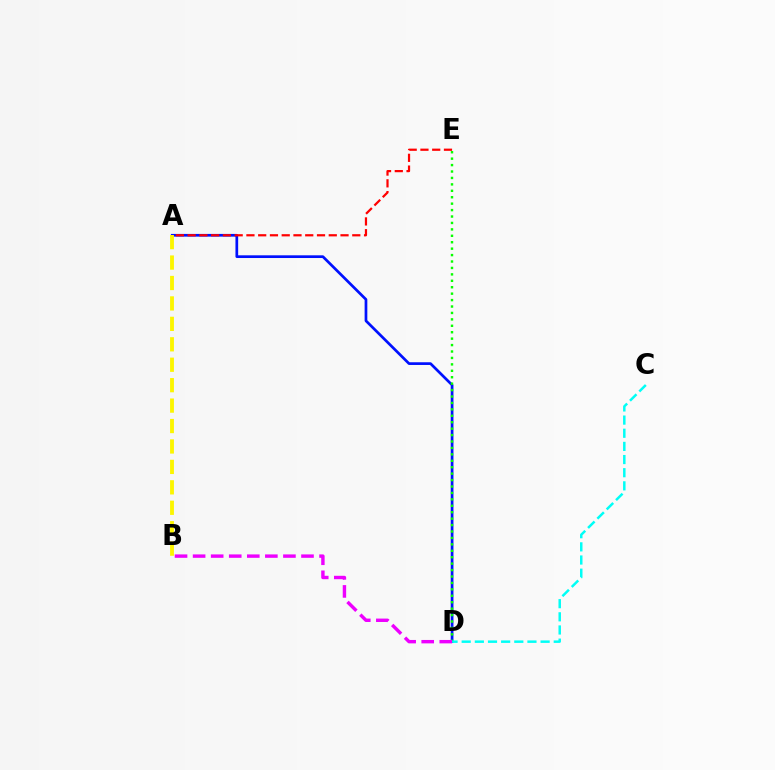{('A', 'D'): [{'color': '#0010ff', 'line_style': 'solid', 'thickness': 1.95}], ('D', 'E'): [{'color': '#08ff00', 'line_style': 'dotted', 'thickness': 1.75}], ('C', 'D'): [{'color': '#00fff6', 'line_style': 'dashed', 'thickness': 1.79}], ('B', 'D'): [{'color': '#ee00ff', 'line_style': 'dashed', 'thickness': 2.45}], ('A', 'E'): [{'color': '#ff0000', 'line_style': 'dashed', 'thickness': 1.6}], ('A', 'B'): [{'color': '#fcf500', 'line_style': 'dashed', 'thickness': 2.78}]}